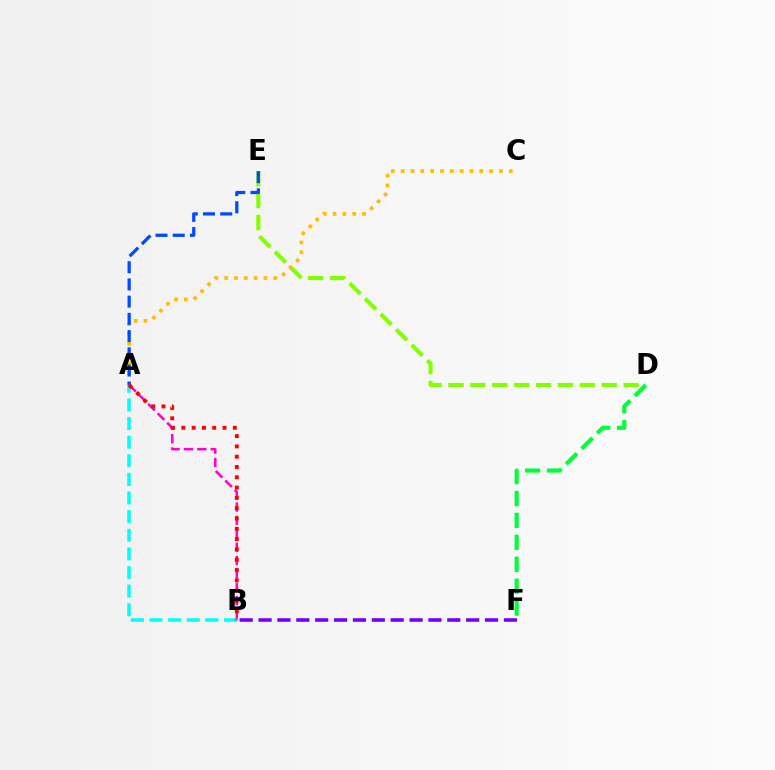{('D', 'F'): [{'color': '#00ff39', 'line_style': 'dashed', 'thickness': 2.98}], ('D', 'E'): [{'color': '#84ff00', 'line_style': 'dashed', 'thickness': 2.97}], ('A', 'B'): [{'color': '#00fff6', 'line_style': 'dashed', 'thickness': 2.53}, {'color': '#ff00cf', 'line_style': 'dashed', 'thickness': 1.82}, {'color': '#ff0000', 'line_style': 'dotted', 'thickness': 2.8}], ('A', 'C'): [{'color': '#ffbd00', 'line_style': 'dotted', 'thickness': 2.67}], ('A', 'E'): [{'color': '#004bff', 'line_style': 'dashed', 'thickness': 2.34}], ('B', 'F'): [{'color': '#7200ff', 'line_style': 'dashed', 'thickness': 2.56}]}